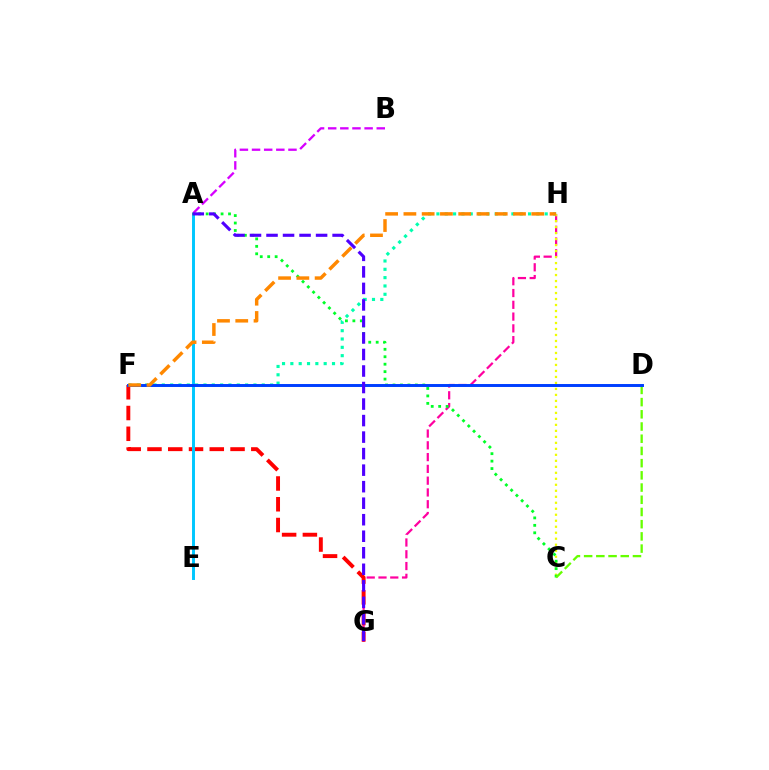{('G', 'H'): [{'color': '#ff00a0', 'line_style': 'dashed', 'thickness': 1.6}], ('C', 'H'): [{'color': '#eeff00', 'line_style': 'dotted', 'thickness': 1.63}], ('F', 'G'): [{'color': '#ff0000', 'line_style': 'dashed', 'thickness': 2.82}], ('F', 'H'): [{'color': '#00ffaf', 'line_style': 'dotted', 'thickness': 2.26}, {'color': '#ff8800', 'line_style': 'dashed', 'thickness': 2.48}], ('A', 'E'): [{'color': '#00c7ff', 'line_style': 'solid', 'thickness': 2.12}], ('A', 'B'): [{'color': '#d600ff', 'line_style': 'dashed', 'thickness': 1.65}], ('A', 'C'): [{'color': '#00ff27', 'line_style': 'dotted', 'thickness': 2.02}], ('C', 'D'): [{'color': '#66ff00', 'line_style': 'dashed', 'thickness': 1.66}], ('D', 'F'): [{'color': '#003fff', 'line_style': 'solid', 'thickness': 2.12}], ('A', 'G'): [{'color': '#4f00ff', 'line_style': 'dashed', 'thickness': 2.24}]}